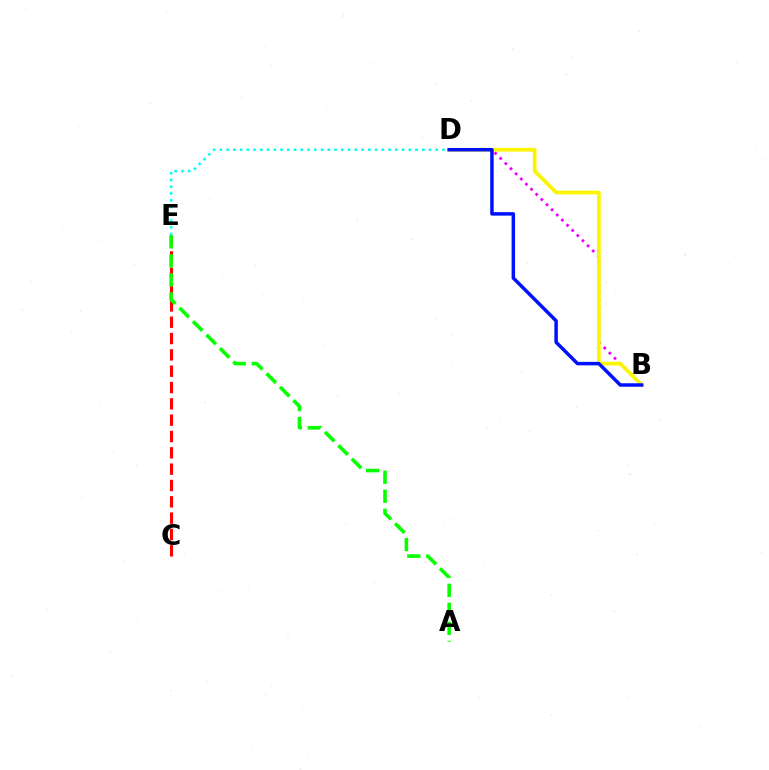{('C', 'E'): [{'color': '#ff0000', 'line_style': 'dashed', 'thickness': 2.22}], ('B', 'D'): [{'color': '#ee00ff', 'line_style': 'dotted', 'thickness': 1.98}, {'color': '#fcf500', 'line_style': 'solid', 'thickness': 2.68}, {'color': '#0010ff', 'line_style': 'solid', 'thickness': 2.51}], ('A', 'E'): [{'color': '#08ff00', 'line_style': 'dashed', 'thickness': 2.58}], ('D', 'E'): [{'color': '#00fff6', 'line_style': 'dotted', 'thickness': 1.83}]}